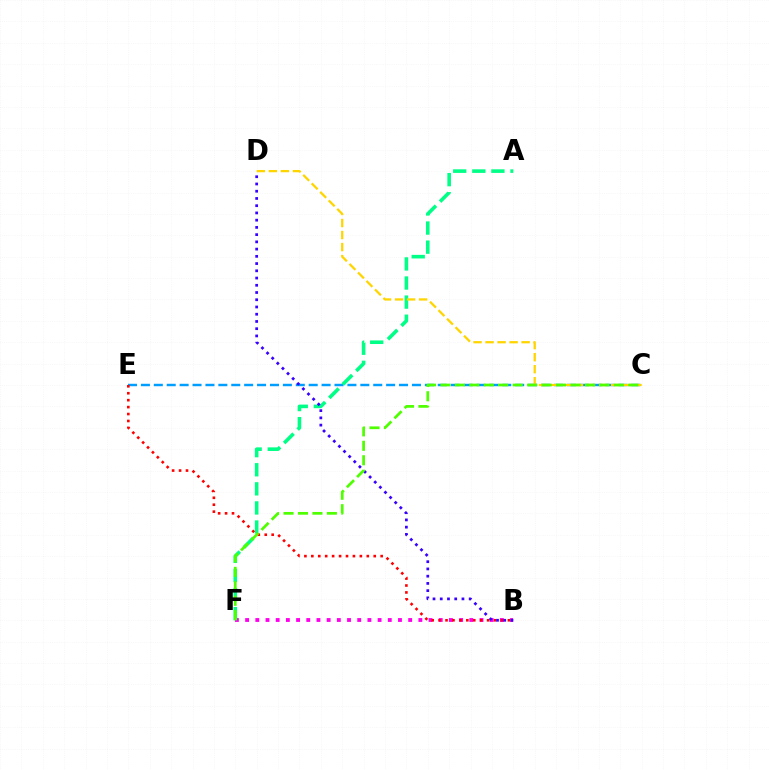{('B', 'F'): [{'color': '#ff00ed', 'line_style': 'dotted', 'thickness': 2.77}], ('C', 'E'): [{'color': '#009eff', 'line_style': 'dashed', 'thickness': 1.75}], ('A', 'F'): [{'color': '#00ff86', 'line_style': 'dashed', 'thickness': 2.59}], ('B', 'E'): [{'color': '#ff0000', 'line_style': 'dotted', 'thickness': 1.88}], ('C', 'D'): [{'color': '#ffd500', 'line_style': 'dashed', 'thickness': 1.63}], ('B', 'D'): [{'color': '#3700ff', 'line_style': 'dotted', 'thickness': 1.97}], ('C', 'F'): [{'color': '#4fff00', 'line_style': 'dashed', 'thickness': 1.96}]}